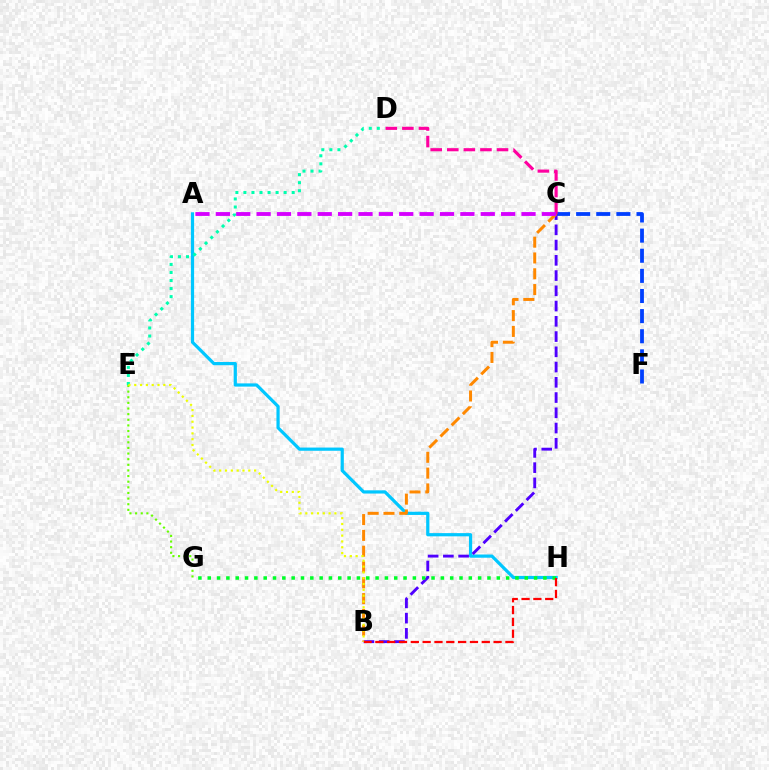{('A', 'H'): [{'color': '#00c7ff', 'line_style': 'solid', 'thickness': 2.31}], ('C', 'F'): [{'color': '#003fff', 'line_style': 'dashed', 'thickness': 2.73}], ('D', 'E'): [{'color': '#00ffaf', 'line_style': 'dotted', 'thickness': 2.19}], ('B', 'C'): [{'color': '#4f00ff', 'line_style': 'dashed', 'thickness': 2.07}, {'color': '#ff8800', 'line_style': 'dashed', 'thickness': 2.15}], ('E', 'G'): [{'color': '#66ff00', 'line_style': 'dotted', 'thickness': 1.53}], ('G', 'H'): [{'color': '#00ff27', 'line_style': 'dotted', 'thickness': 2.53}], ('C', 'D'): [{'color': '#ff00a0', 'line_style': 'dashed', 'thickness': 2.25}], ('B', 'E'): [{'color': '#eeff00', 'line_style': 'dotted', 'thickness': 1.58}], ('A', 'C'): [{'color': '#d600ff', 'line_style': 'dashed', 'thickness': 2.77}], ('B', 'H'): [{'color': '#ff0000', 'line_style': 'dashed', 'thickness': 1.61}]}